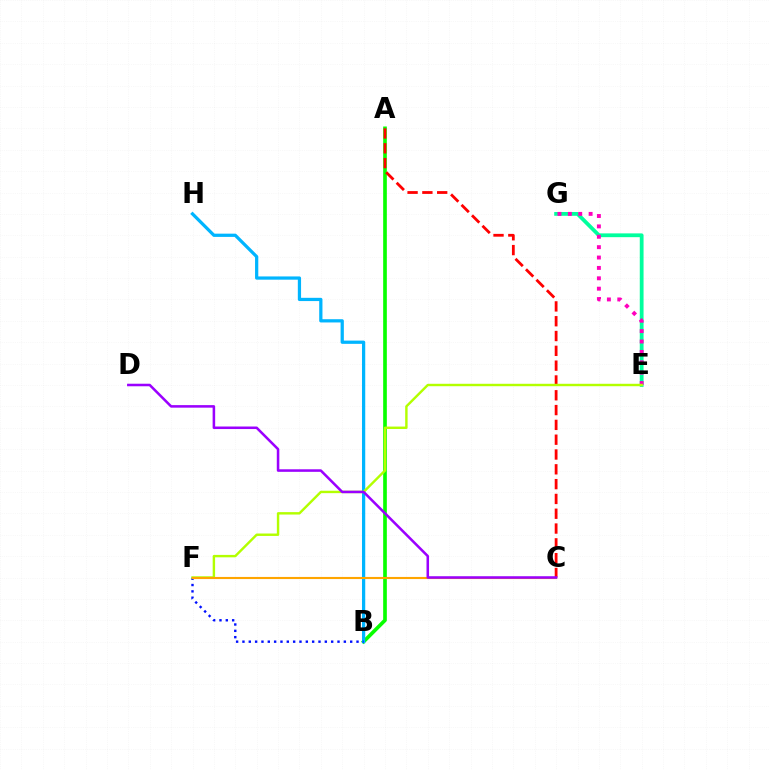{('A', 'B'): [{'color': '#08ff00', 'line_style': 'solid', 'thickness': 2.64}], ('B', 'H'): [{'color': '#00b5ff', 'line_style': 'solid', 'thickness': 2.34}], ('A', 'C'): [{'color': '#ff0000', 'line_style': 'dashed', 'thickness': 2.01}], ('E', 'G'): [{'color': '#00ff9d', 'line_style': 'solid', 'thickness': 2.73}, {'color': '#ff00bd', 'line_style': 'dotted', 'thickness': 2.82}], ('B', 'F'): [{'color': '#0010ff', 'line_style': 'dotted', 'thickness': 1.72}], ('E', 'F'): [{'color': '#b3ff00', 'line_style': 'solid', 'thickness': 1.74}], ('C', 'F'): [{'color': '#ffa500', 'line_style': 'solid', 'thickness': 1.52}], ('C', 'D'): [{'color': '#9b00ff', 'line_style': 'solid', 'thickness': 1.83}]}